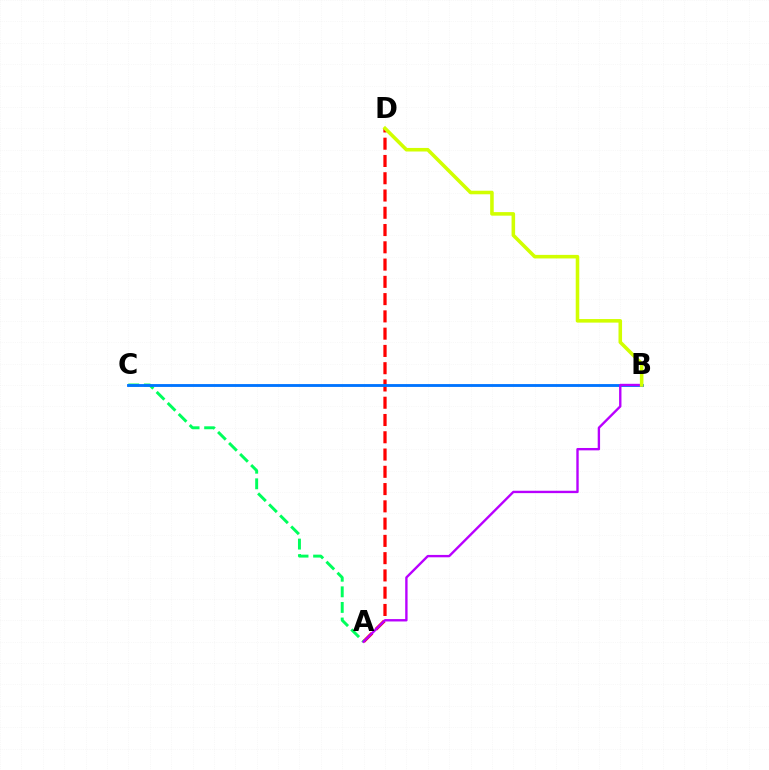{('A', 'D'): [{'color': '#ff0000', 'line_style': 'dashed', 'thickness': 2.35}], ('A', 'C'): [{'color': '#00ff5c', 'line_style': 'dashed', 'thickness': 2.12}], ('B', 'C'): [{'color': '#0074ff', 'line_style': 'solid', 'thickness': 2.05}], ('A', 'B'): [{'color': '#b900ff', 'line_style': 'solid', 'thickness': 1.71}], ('B', 'D'): [{'color': '#d1ff00', 'line_style': 'solid', 'thickness': 2.56}]}